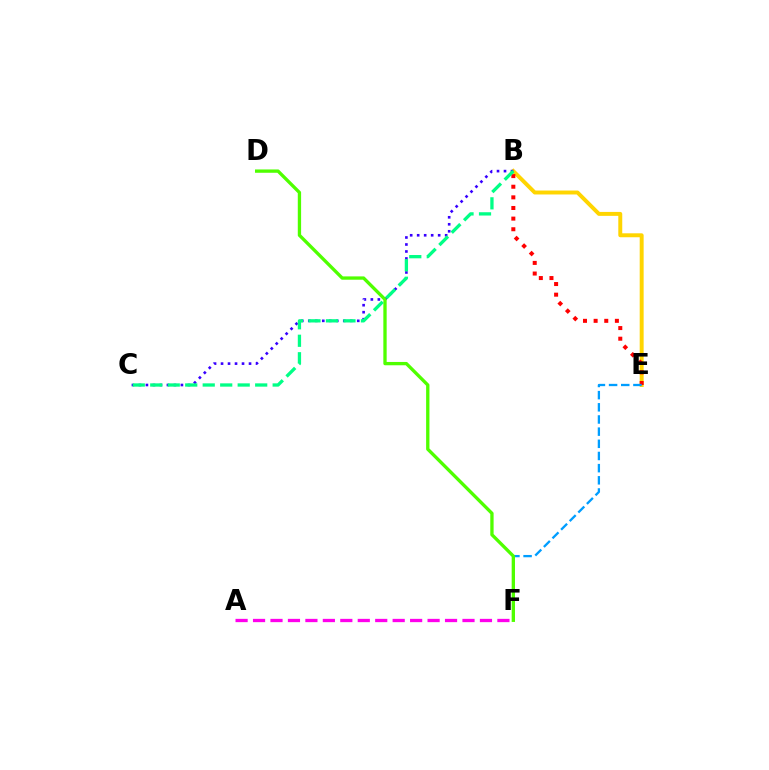{('B', 'E'): [{'color': '#ffd500', 'line_style': 'solid', 'thickness': 2.84}, {'color': '#ff0000', 'line_style': 'dotted', 'thickness': 2.89}], ('B', 'C'): [{'color': '#3700ff', 'line_style': 'dotted', 'thickness': 1.9}, {'color': '#00ff86', 'line_style': 'dashed', 'thickness': 2.38}], ('E', 'F'): [{'color': '#009eff', 'line_style': 'dashed', 'thickness': 1.65}], ('D', 'F'): [{'color': '#4fff00', 'line_style': 'solid', 'thickness': 2.39}], ('A', 'F'): [{'color': '#ff00ed', 'line_style': 'dashed', 'thickness': 2.37}]}